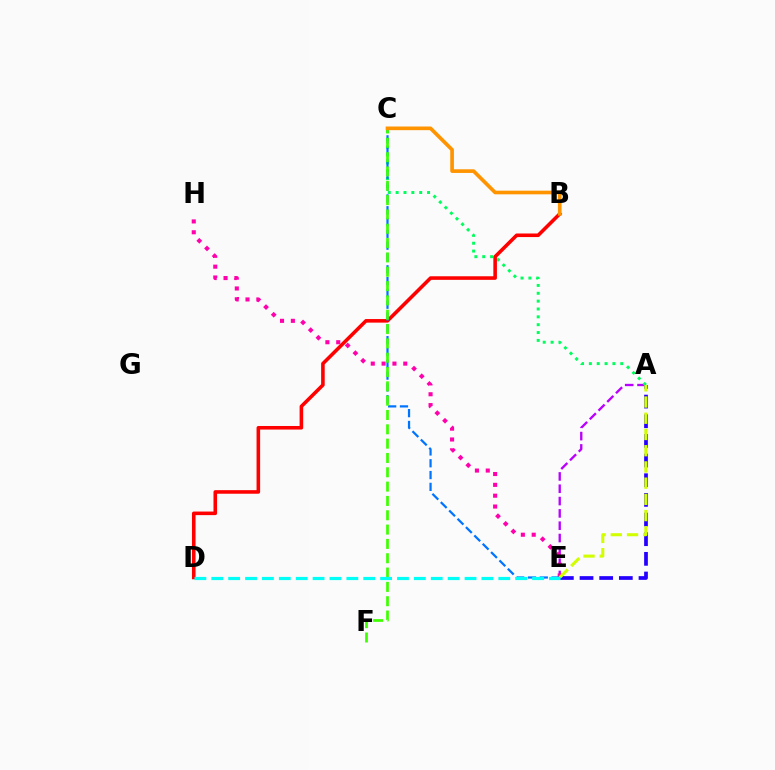{('A', 'E'): [{'color': '#b900ff', 'line_style': 'dashed', 'thickness': 1.67}, {'color': '#2500ff', 'line_style': 'dashed', 'thickness': 2.67}, {'color': '#d1ff00', 'line_style': 'dashed', 'thickness': 2.2}], ('E', 'H'): [{'color': '#ff00ac', 'line_style': 'dotted', 'thickness': 2.94}], ('A', 'C'): [{'color': '#00ff5c', 'line_style': 'dotted', 'thickness': 2.13}], ('B', 'D'): [{'color': '#ff0000', 'line_style': 'solid', 'thickness': 2.57}], ('C', 'E'): [{'color': '#0074ff', 'line_style': 'dashed', 'thickness': 1.6}], ('C', 'F'): [{'color': '#3dff00', 'line_style': 'dashed', 'thickness': 1.95}], ('B', 'C'): [{'color': '#ff9400', 'line_style': 'solid', 'thickness': 2.63}], ('D', 'E'): [{'color': '#00fff6', 'line_style': 'dashed', 'thickness': 2.29}]}